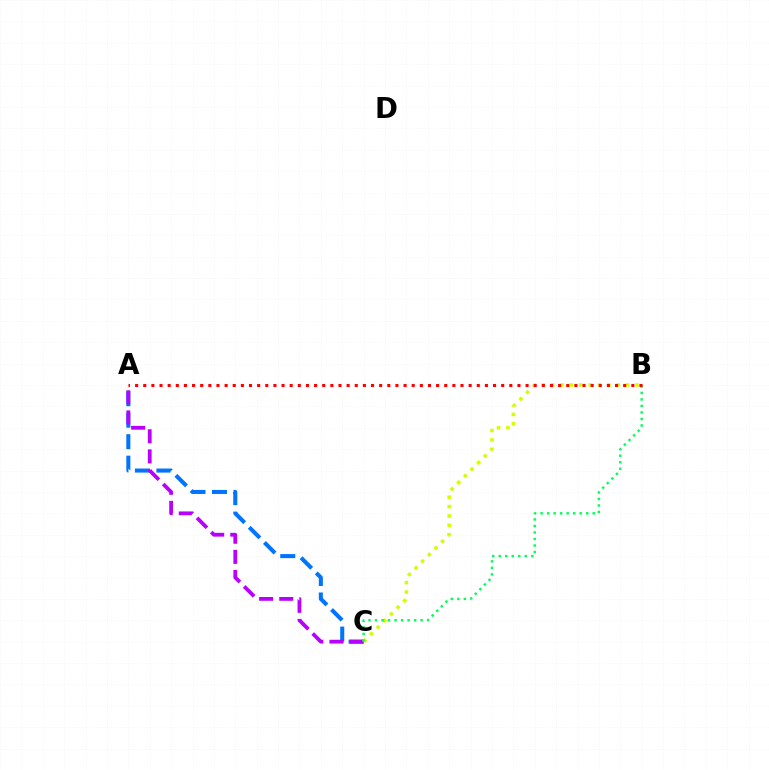{('A', 'C'): [{'color': '#0074ff', 'line_style': 'dashed', 'thickness': 2.92}, {'color': '#b900ff', 'line_style': 'dashed', 'thickness': 2.73}], ('B', 'C'): [{'color': '#d1ff00', 'line_style': 'dotted', 'thickness': 2.55}, {'color': '#00ff5c', 'line_style': 'dotted', 'thickness': 1.77}], ('A', 'B'): [{'color': '#ff0000', 'line_style': 'dotted', 'thickness': 2.21}]}